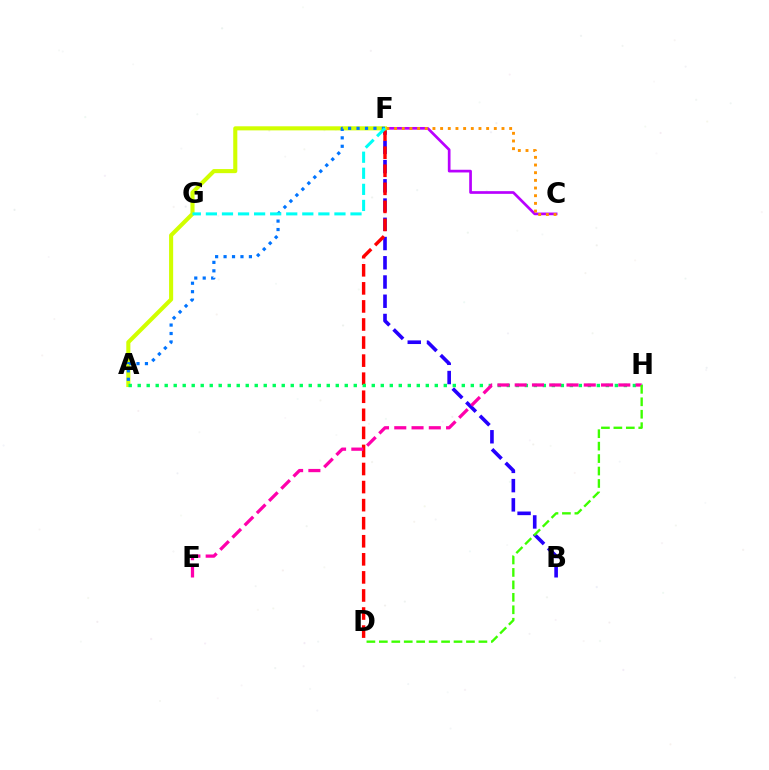{('C', 'F'): [{'color': '#b900ff', 'line_style': 'solid', 'thickness': 1.94}, {'color': '#ff9400', 'line_style': 'dotted', 'thickness': 2.08}], ('B', 'F'): [{'color': '#2500ff', 'line_style': 'dashed', 'thickness': 2.61}], ('D', 'F'): [{'color': '#ff0000', 'line_style': 'dashed', 'thickness': 2.45}], ('A', 'F'): [{'color': '#d1ff00', 'line_style': 'solid', 'thickness': 2.94}, {'color': '#0074ff', 'line_style': 'dotted', 'thickness': 2.3}], ('A', 'H'): [{'color': '#00ff5c', 'line_style': 'dotted', 'thickness': 2.45}], ('E', 'H'): [{'color': '#ff00ac', 'line_style': 'dashed', 'thickness': 2.35}], ('F', 'G'): [{'color': '#00fff6', 'line_style': 'dashed', 'thickness': 2.18}], ('D', 'H'): [{'color': '#3dff00', 'line_style': 'dashed', 'thickness': 1.69}]}